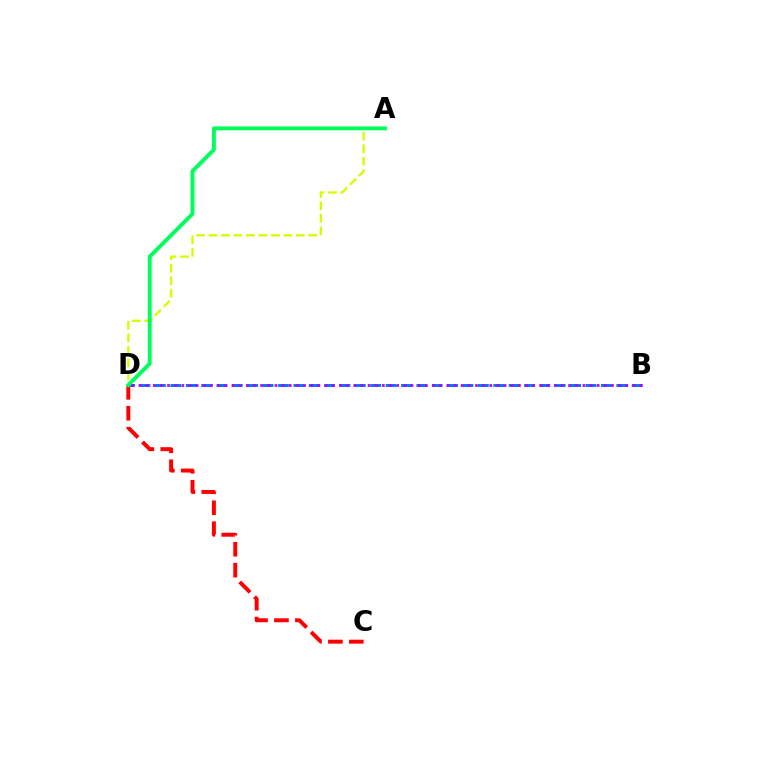{('C', 'D'): [{'color': '#ff0000', 'line_style': 'dashed', 'thickness': 2.85}], ('B', 'D'): [{'color': '#0074ff', 'line_style': 'dashed', 'thickness': 2.09}, {'color': '#b900ff', 'line_style': 'dotted', 'thickness': 1.95}], ('A', 'D'): [{'color': '#d1ff00', 'line_style': 'dashed', 'thickness': 1.7}, {'color': '#00ff5c', 'line_style': 'solid', 'thickness': 2.82}]}